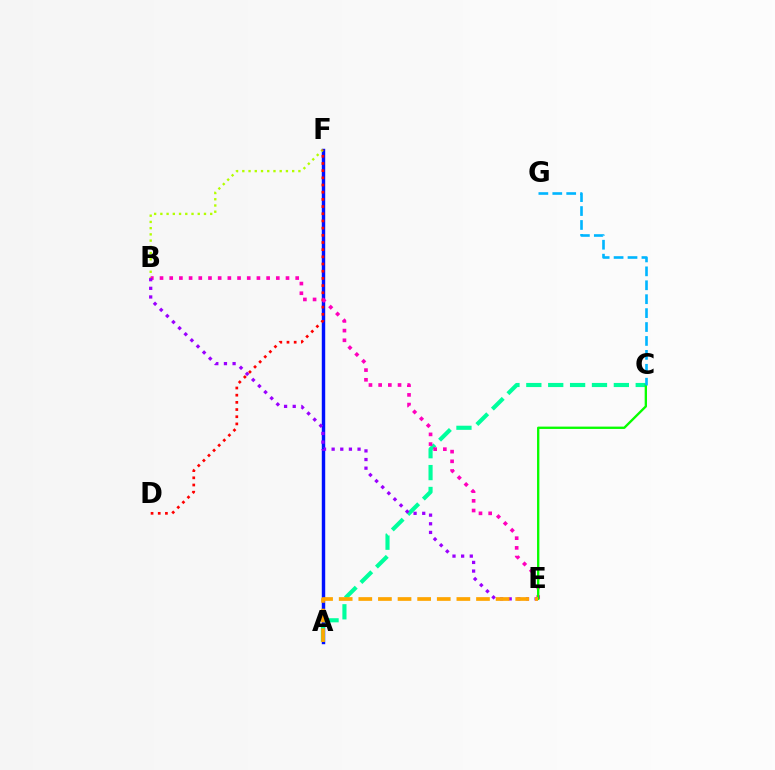{('A', 'F'): [{'color': '#0010ff', 'line_style': 'solid', 'thickness': 2.47}], ('A', 'C'): [{'color': '#00ff9d', 'line_style': 'dashed', 'thickness': 2.97}], ('B', 'F'): [{'color': '#b3ff00', 'line_style': 'dotted', 'thickness': 1.69}], ('D', 'F'): [{'color': '#ff0000', 'line_style': 'dotted', 'thickness': 1.95}], ('B', 'E'): [{'color': '#ff00bd', 'line_style': 'dotted', 'thickness': 2.63}, {'color': '#9b00ff', 'line_style': 'dotted', 'thickness': 2.35}], ('C', 'E'): [{'color': '#08ff00', 'line_style': 'solid', 'thickness': 1.68}], ('C', 'G'): [{'color': '#00b5ff', 'line_style': 'dashed', 'thickness': 1.89}], ('A', 'E'): [{'color': '#ffa500', 'line_style': 'dashed', 'thickness': 2.66}]}